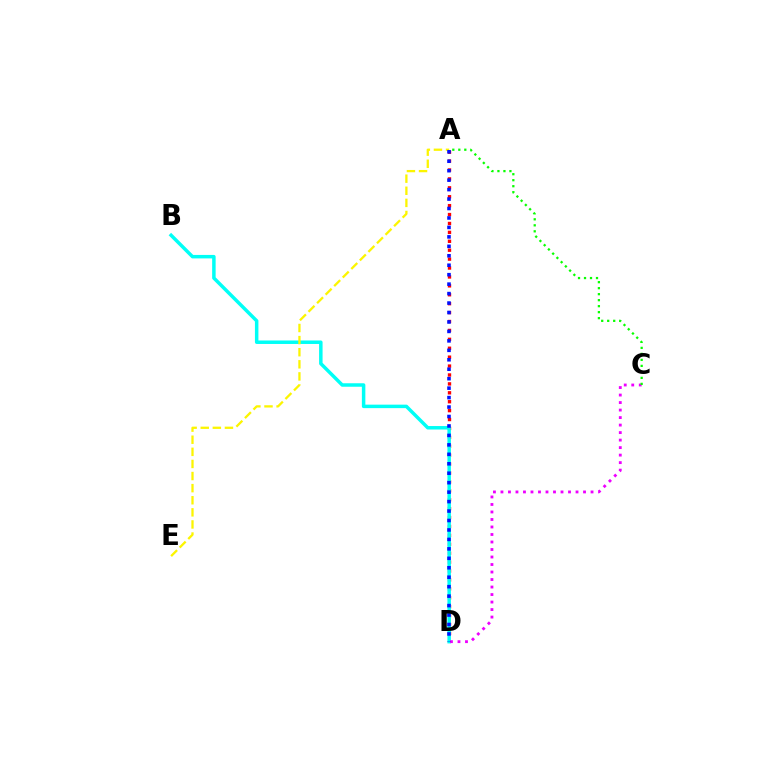{('A', 'D'): [{'color': '#ff0000', 'line_style': 'dotted', 'thickness': 2.42}, {'color': '#0010ff', 'line_style': 'dotted', 'thickness': 2.57}], ('B', 'D'): [{'color': '#00fff6', 'line_style': 'solid', 'thickness': 2.51}], ('C', 'D'): [{'color': '#ee00ff', 'line_style': 'dotted', 'thickness': 2.04}], ('A', 'E'): [{'color': '#fcf500', 'line_style': 'dashed', 'thickness': 1.64}], ('A', 'C'): [{'color': '#08ff00', 'line_style': 'dotted', 'thickness': 1.63}]}